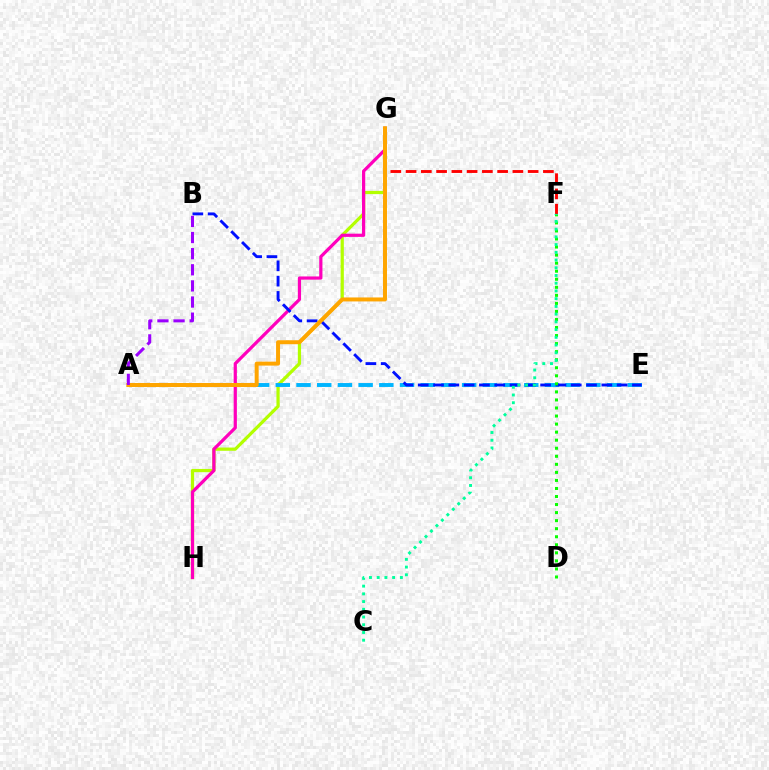{('G', 'H'): [{'color': '#b3ff00', 'line_style': 'solid', 'thickness': 2.32}, {'color': '#ff00bd', 'line_style': 'solid', 'thickness': 2.31}], ('F', 'G'): [{'color': '#ff0000', 'line_style': 'dashed', 'thickness': 2.07}], ('A', 'E'): [{'color': '#00b5ff', 'line_style': 'dashed', 'thickness': 2.81}], ('B', 'E'): [{'color': '#0010ff', 'line_style': 'dashed', 'thickness': 2.08}], ('A', 'G'): [{'color': '#ffa500', 'line_style': 'solid', 'thickness': 2.86}], ('D', 'F'): [{'color': '#08ff00', 'line_style': 'dotted', 'thickness': 2.19}], ('C', 'F'): [{'color': '#00ff9d', 'line_style': 'dotted', 'thickness': 2.1}], ('A', 'B'): [{'color': '#9b00ff', 'line_style': 'dashed', 'thickness': 2.19}]}